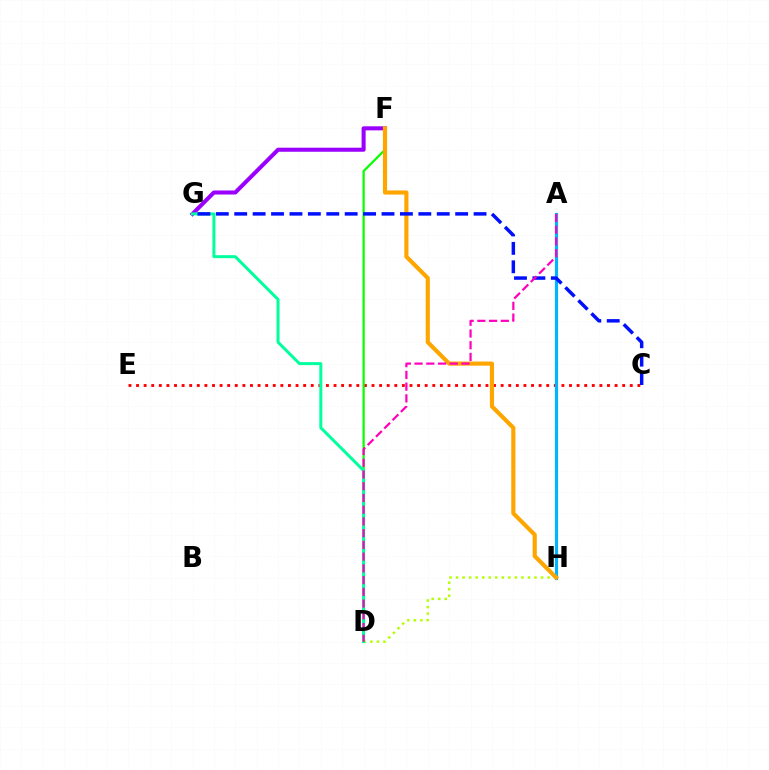{('D', 'H'): [{'color': '#b3ff00', 'line_style': 'dotted', 'thickness': 1.78}], ('C', 'E'): [{'color': '#ff0000', 'line_style': 'dotted', 'thickness': 2.06}], ('A', 'H'): [{'color': '#00b5ff', 'line_style': 'solid', 'thickness': 2.28}], ('D', 'F'): [{'color': '#08ff00', 'line_style': 'solid', 'thickness': 1.61}], ('F', 'G'): [{'color': '#9b00ff', 'line_style': 'solid', 'thickness': 2.92}], ('D', 'G'): [{'color': '#00ff9d', 'line_style': 'solid', 'thickness': 2.16}], ('F', 'H'): [{'color': '#ffa500', 'line_style': 'solid', 'thickness': 2.98}], ('C', 'G'): [{'color': '#0010ff', 'line_style': 'dashed', 'thickness': 2.5}], ('A', 'D'): [{'color': '#ff00bd', 'line_style': 'dashed', 'thickness': 1.59}]}